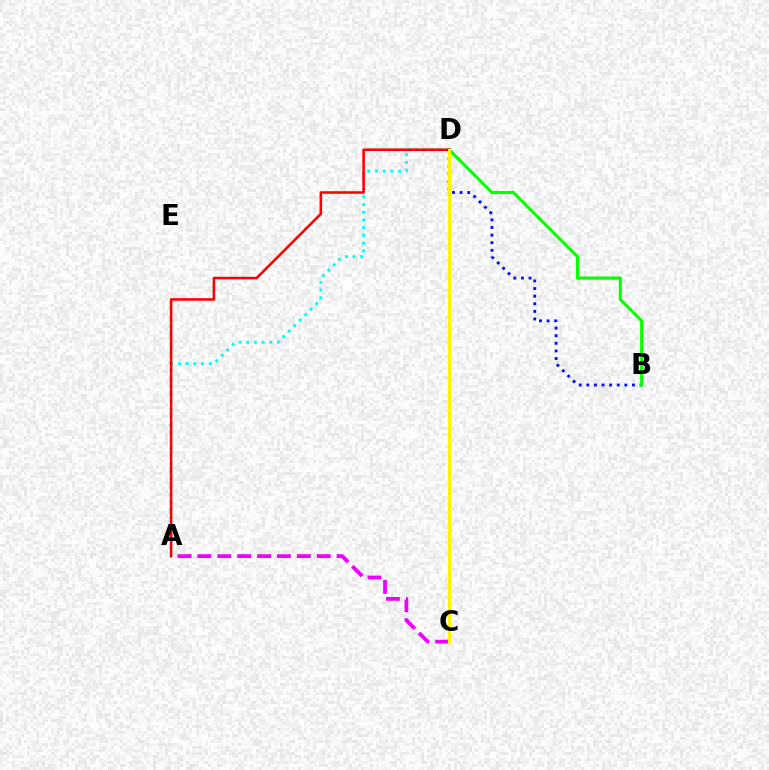{('A', 'C'): [{'color': '#ee00ff', 'line_style': 'dashed', 'thickness': 2.7}], ('A', 'D'): [{'color': '#00fff6', 'line_style': 'dotted', 'thickness': 2.1}, {'color': '#ff0000', 'line_style': 'solid', 'thickness': 1.84}], ('B', 'D'): [{'color': '#0010ff', 'line_style': 'dotted', 'thickness': 2.07}, {'color': '#08ff00', 'line_style': 'solid', 'thickness': 2.23}], ('C', 'D'): [{'color': '#fcf500', 'line_style': 'solid', 'thickness': 2.17}]}